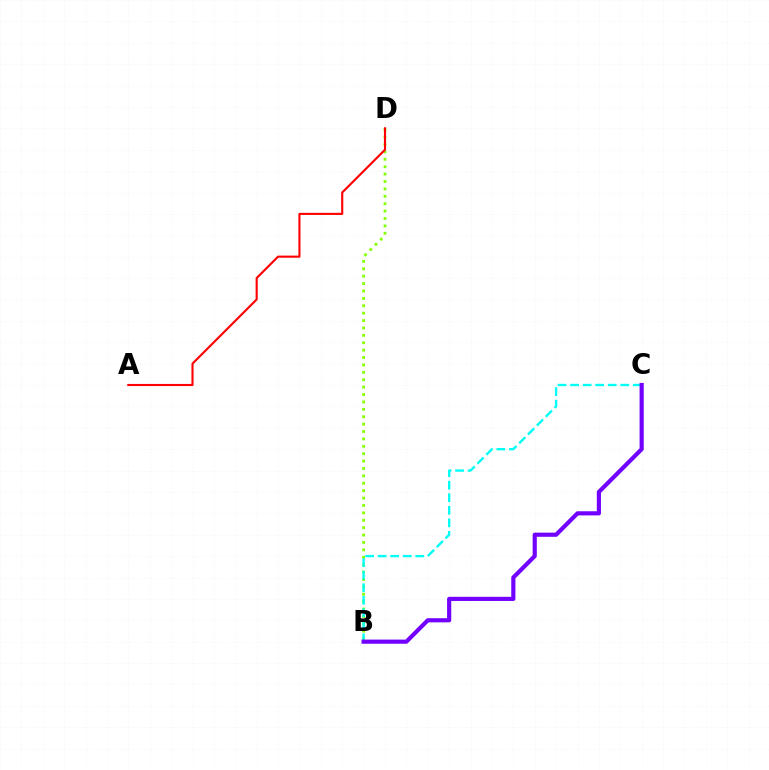{('B', 'D'): [{'color': '#84ff00', 'line_style': 'dotted', 'thickness': 2.01}], ('B', 'C'): [{'color': '#00fff6', 'line_style': 'dashed', 'thickness': 1.7}, {'color': '#7200ff', 'line_style': 'solid', 'thickness': 2.99}], ('A', 'D'): [{'color': '#ff0000', 'line_style': 'solid', 'thickness': 1.52}]}